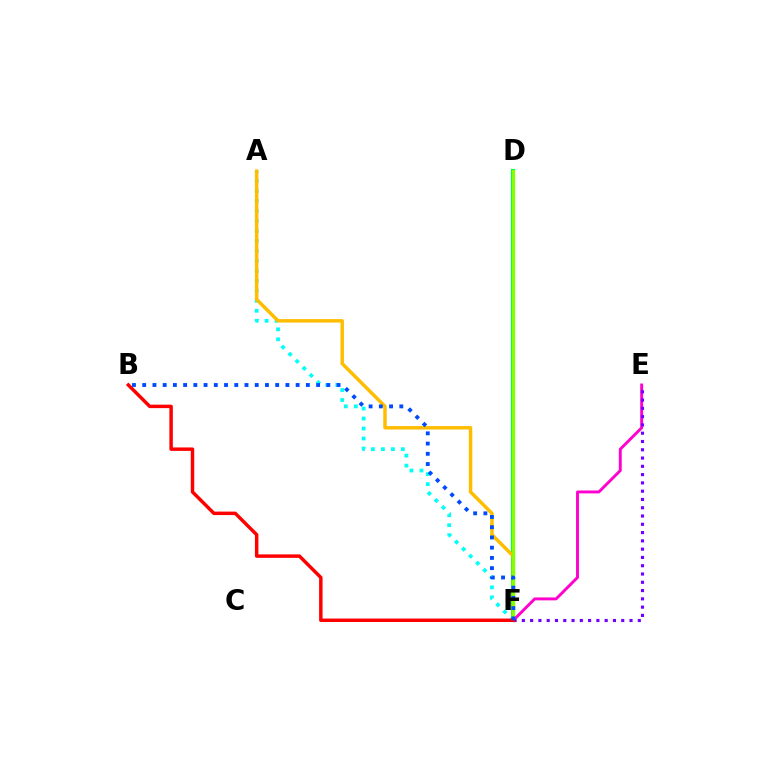{('E', 'F'): [{'color': '#ff00cf', 'line_style': 'solid', 'thickness': 2.09}, {'color': '#7200ff', 'line_style': 'dotted', 'thickness': 2.25}], ('A', 'F'): [{'color': '#00fff6', 'line_style': 'dotted', 'thickness': 2.71}, {'color': '#ffbd00', 'line_style': 'solid', 'thickness': 2.49}], ('D', 'F'): [{'color': '#00ff39', 'line_style': 'solid', 'thickness': 2.98}, {'color': '#84ff00', 'line_style': 'solid', 'thickness': 2.24}], ('B', 'F'): [{'color': '#ff0000', 'line_style': 'solid', 'thickness': 2.49}, {'color': '#004bff', 'line_style': 'dotted', 'thickness': 2.78}]}